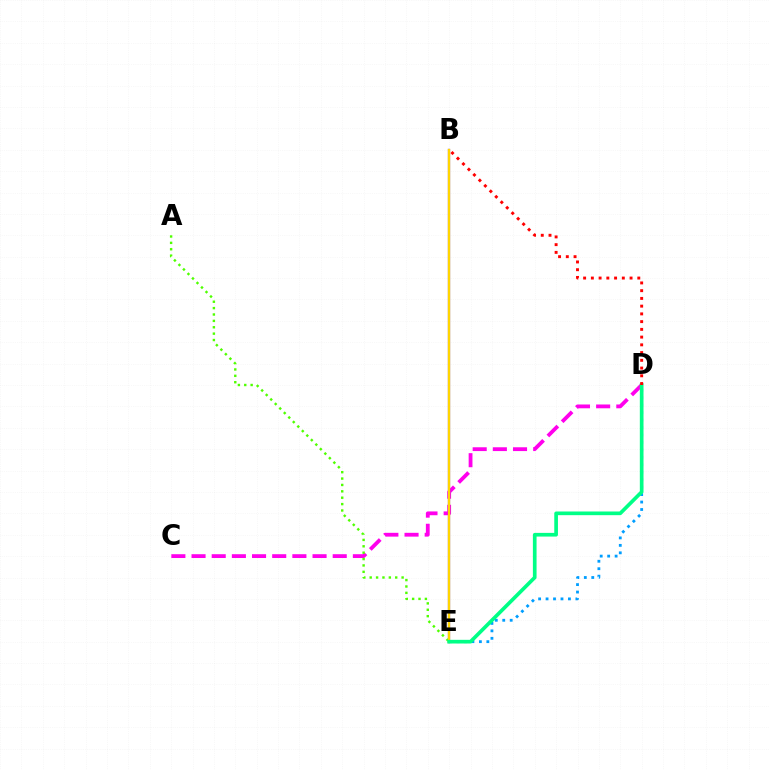{('C', 'D'): [{'color': '#ff00ed', 'line_style': 'dashed', 'thickness': 2.74}], ('B', 'E'): [{'color': '#3700ff', 'line_style': 'solid', 'thickness': 1.58}, {'color': '#ffd500', 'line_style': 'solid', 'thickness': 1.68}], ('D', 'E'): [{'color': '#009eff', 'line_style': 'dotted', 'thickness': 2.03}, {'color': '#00ff86', 'line_style': 'solid', 'thickness': 2.65}], ('A', 'E'): [{'color': '#4fff00', 'line_style': 'dotted', 'thickness': 1.73}], ('B', 'D'): [{'color': '#ff0000', 'line_style': 'dotted', 'thickness': 2.1}]}